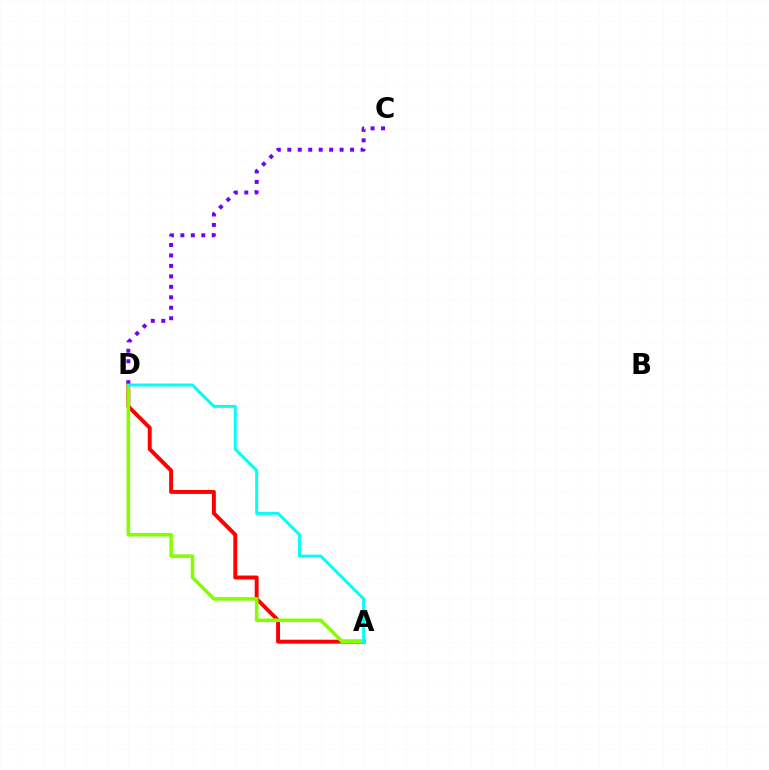{('A', 'D'): [{'color': '#ff0000', 'line_style': 'solid', 'thickness': 2.82}, {'color': '#84ff00', 'line_style': 'solid', 'thickness': 2.57}, {'color': '#00fff6', 'line_style': 'solid', 'thickness': 2.13}], ('C', 'D'): [{'color': '#7200ff', 'line_style': 'dotted', 'thickness': 2.84}]}